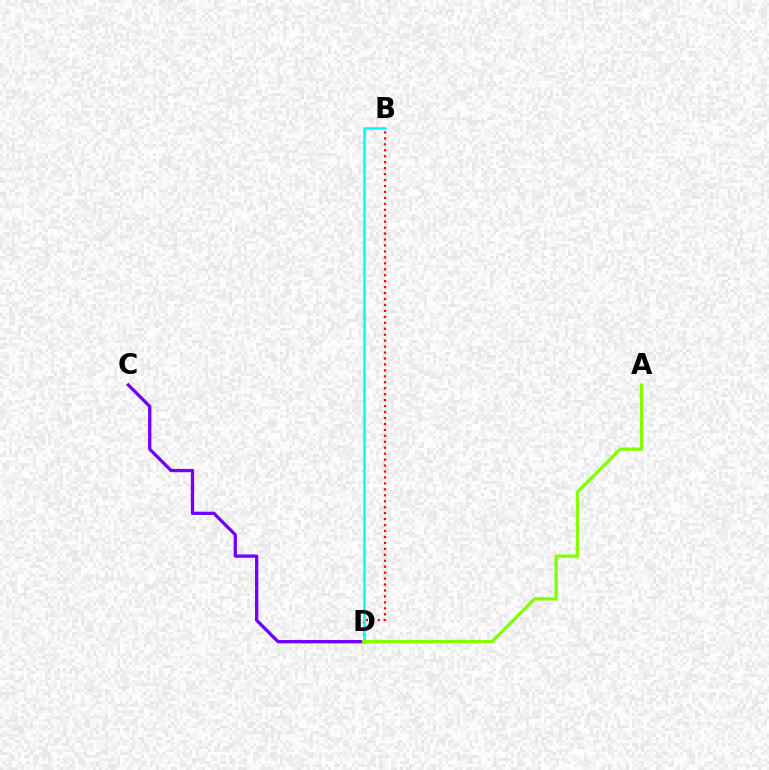{('C', 'D'): [{'color': '#7200ff', 'line_style': 'solid', 'thickness': 2.37}], ('B', 'D'): [{'color': '#ff0000', 'line_style': 'dotted', 'thickness': 1.62}, {'color': '#00fff6', 'line_style': 'solid', 'thickness': 1.81}], ('A', 'D'): [{'color': '#84ff00', 'line_style': 'solid', 'thickness': 2.38}]}